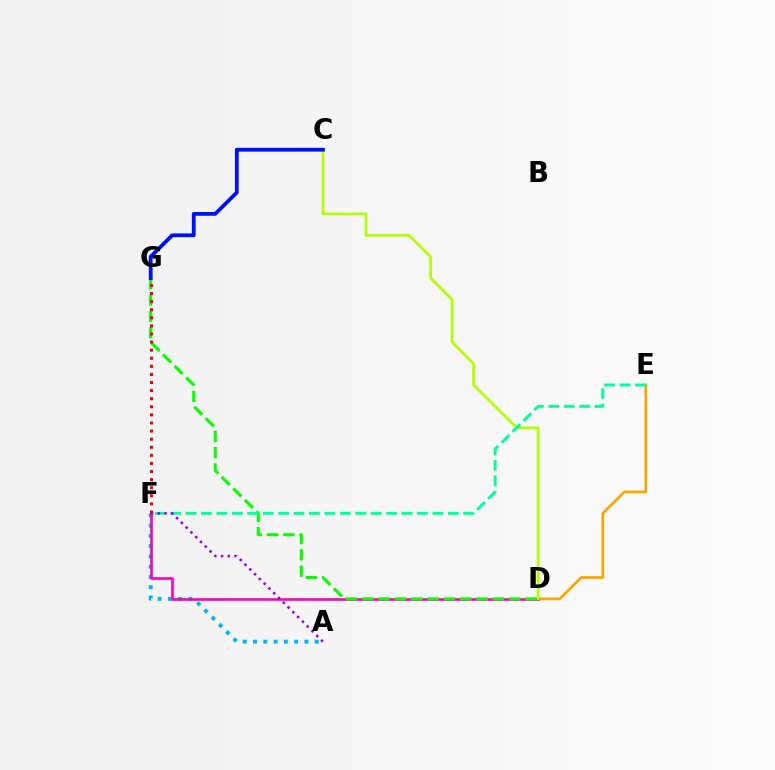{('D', 'E'): [{'color': '#ffa500', 'line_style': 'solid', 'thickness': 1.95}], ('A', 'F'): [{'color': '#00b5ff', 'line_style': 'dotted', 'thickness': 2.79}, {'color': '#9b00ff', 'line_style': 'dotted', 'thickness': 1.83}], ('D', 'F'): [{'color': '#ff00bd', 'line_style': 'solid', 'thickness': 1.89}], ('D', 'G'): [{'color': '#08ff00', 'line_style': 'dashed', 'thickness': 2.22}], ('C', 'D'): [{'color': '#b3ff00', 'line_style': 'solid', 'thickness': 1.93}], ('E', 'F'): [{'color': '#00ff9d', 'line_style': 'dashed', 'thickness': 2.1}], ('F', 'G'): [{'color': '#ff0000', 'line_style': 'dotted', 'thickness': 2.2}], ('C', 'G'): [{'color': '#0010ff', 'line_style': 'solid', 'thickness': 2.73}]}